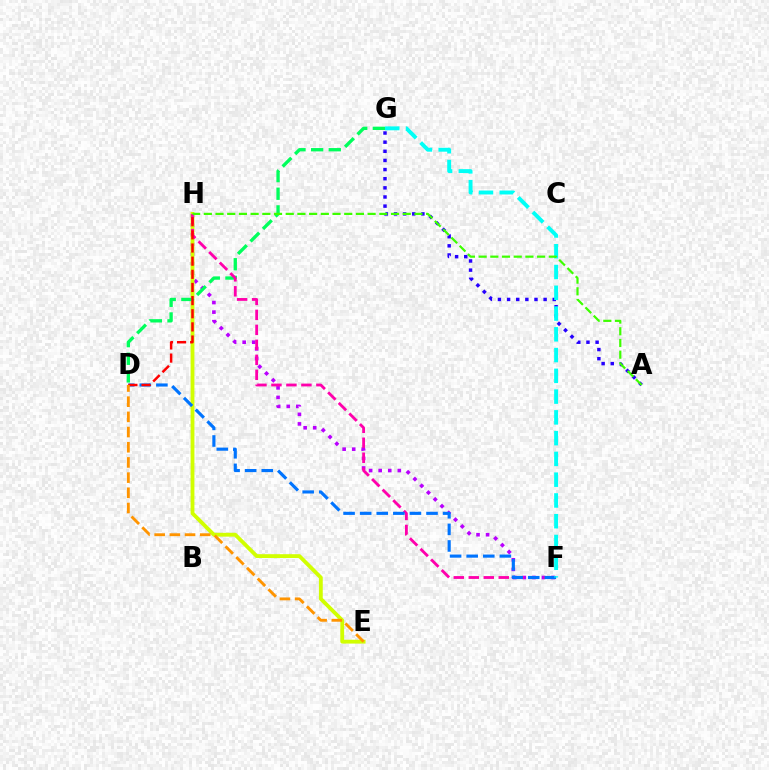{('F', 'H'): [{'color': '#b900ff', 'line_style': 'dotted', 'thickness': 2.6}, {'color': '#ff00ac', 'line_style': 'dashed', 'thickness': 2.04}], ('E', 'H'): [{'color': '#d1ff00', 'line_style': 'solid', 'thickness': 2.75}], ('A', 'G'): [{'color': '#2500ff', 'line_style': 'dotted', 'thickness': 2.48}], ('D', 'G'): [{'color': '#00ff5c', 'line_style': 'dashed', 'thickness': 2.4}], ('D', 'F'): [{'color': '#0074ff', 'line_style': 'dashed', 'thickness': 2.25}], ('F', 'G'): [{'color': '#00fff6', 'line_style': 'dashed', 'thickness': 2.82}], ('D', 'H'): [{'color': '#ff0000', 'line_style': 'dashed', 'thickness': 1.79}], ('D', 'E'): [{'color': '#ff9400', 'line_style': 'dashed', 'thickness': 2.06}], ('A', 'H'): [{'color': '#3dff00', 'line_style': 'dashed', 'thickness': 1.59}]}